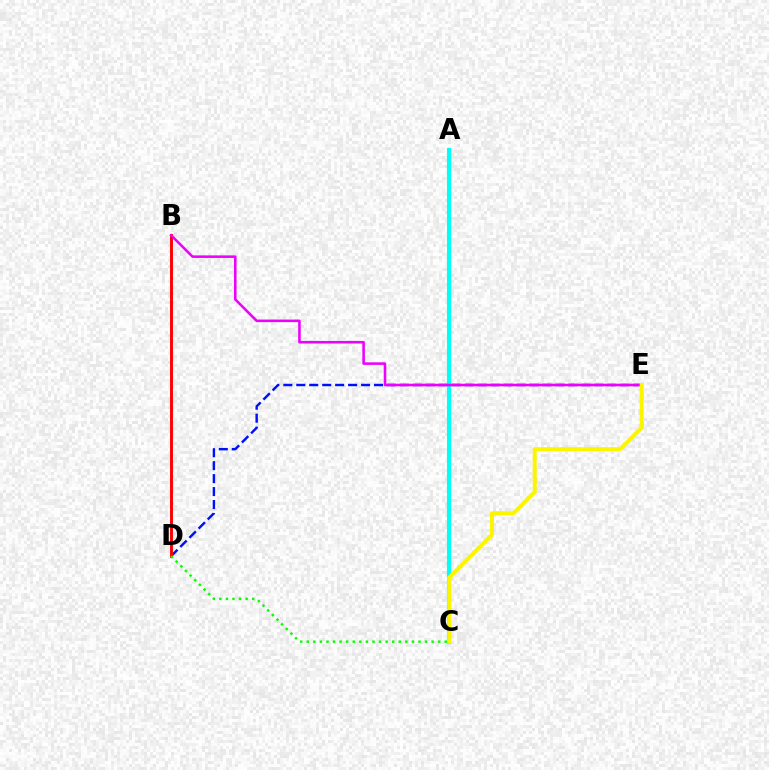{('D', 'E'): [{'color': '#0010ff', 'line_style': 'dashed', 'thickness': 1.76}], ('A', 'C'): [{'color': '#00fff6', 'line_style': 'solid', 'thickness': 2.98}], ('B', 'D'): [{'color': '#ff0000', 'line_style': 'solid', 'thickness': 2.11}], ('B', 'E'): [{'color': '#ee00ff', 'line_style': 'solid', 'thickness': 1.85}], ('C', 'E'): [{'color': '#fcf500', 'line_style': 'solid', 'thickness': 2.87}], ('C', 'D'): [{'color': '#08ff00', 'line_style': 'dotted', 'thickness': 1.79}]}